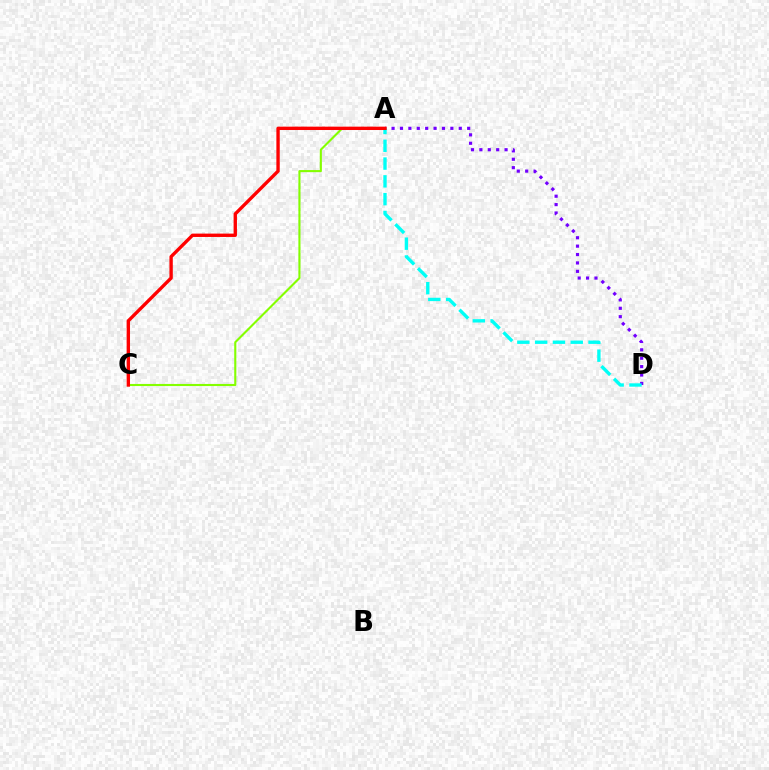{('A', 'D'): [{'color': '#7200ff', 'line_style': 'dotted', 'thickness': 2.28}, {'color': '#00fff6', 'line_style': 'dashed', 'thickness': 2.42}], ('A', 'C'): [{'color': '#84ff00', 'line_style': 'solid', 'thickness': 1.52}, {'color': '#ff0000', 'line_style': 'solid', 'thickness': 2.42}]}